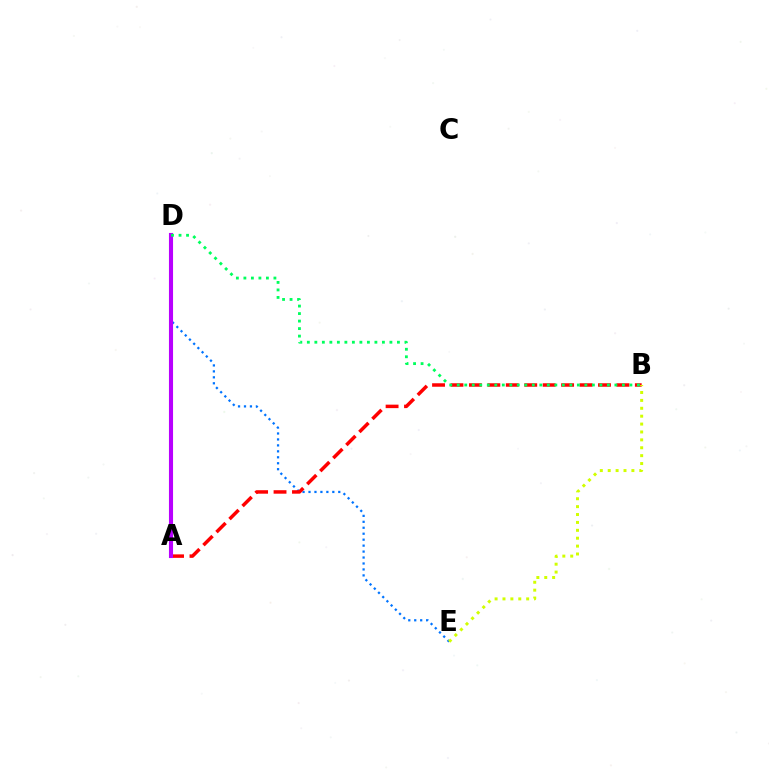{('D', 'E'): [{'color': '#0074ff', 'line_style': 'dotted', 'thickness': 1.62}], ('A', 'B'): [{'color': '#ff0000', 'line_style': 'dashed', 'thickness': 2.5}], ('A', 'D'): [{'color': '#b900ff', 'line_style': 'solid', 'thickness': 2.95}], ('B', 'D'): [{'color': '#00ff5c', 'line_style': 'dotted', 'thickness': 2.04}], ('B', 'E'): [{'color': '#d1ff00', 'line_style': 'dotted', 'thickness': 2.14}]}